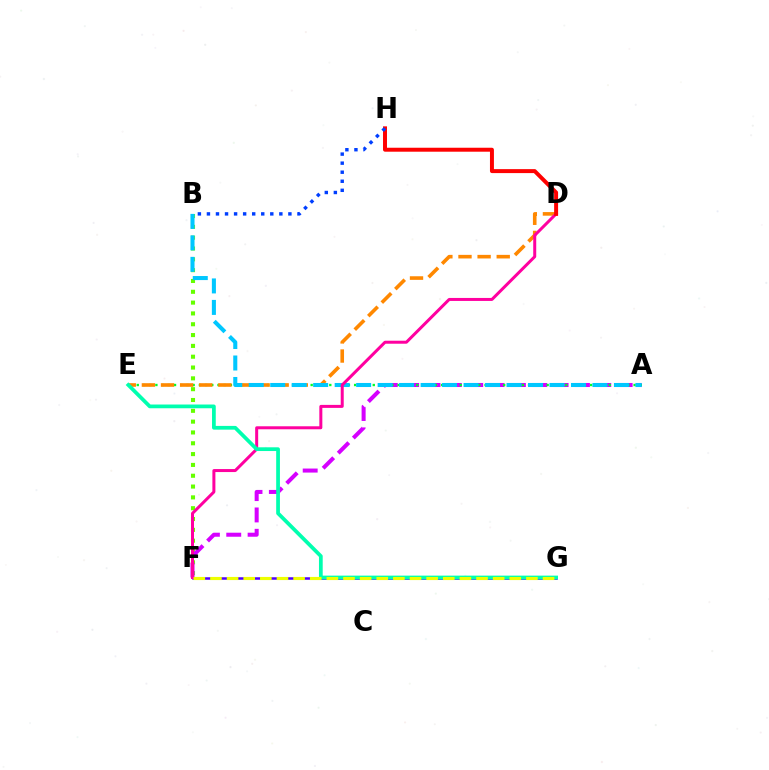{('B', 'F'): [{'color': '#66ff00', 'line_style': 'dotted', 'thickness': 2.94}], ('A', 'F'): [{'color': '#d600ff', 'line_style': 'dashed', 'thickness': 2.9}], ('F', 'G'): [{'color': '#4f00ff', 'line_style': 'solid', 'thickness': 1.81}, {'color': '#eeff00', 'line_style': 'dashed', 'thickness': 2.26}], ('A', 'E'): [{'color': '#00ff27', 'line_style': 'dotted', 'thickness': 1.69}], ('D', 'E'): [{'color': '#ff8800', 'line_style': 'dashed', 'thickness': 2.6}], ('A', 'B'): [{'color': '#00c7ff', 'line_style': 'dashed', 'thickness': 2.92}], ('D', 'F'): [{'color': '#ff00a0', 'line_style': 'solid', 'thickness': 2.16}], ('D', 'H'): [{'color': '#ff0000', 'line_style': 'solid', 'thickness': 2.86}], ('B', 'H'): [{'color': '#003fff', 'line_style': 'dotted', 'thickness': 2.46}], ('E', 'G'): [{'color': '#00ffaf', 'line_style': 'solid', 'thickness': 2.69}]}